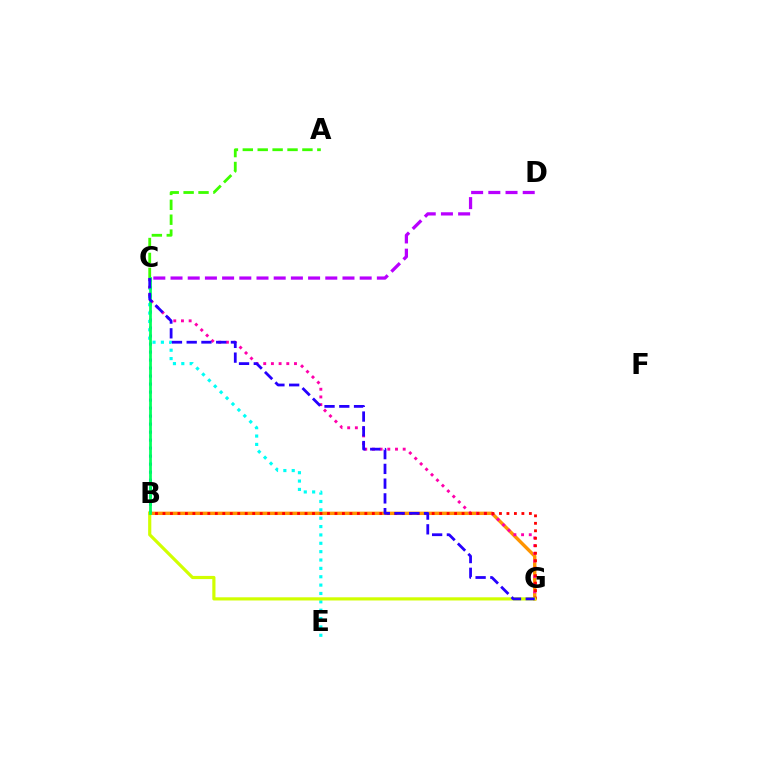{('B', 'G'): [{'color': '#ff9400', 'line_style': 'solid', 'thickness': 2.44}, {'color': '#ff0000', 'line_style': 'dotted', 'thickness': 2.03}, {'color': '#d1ff00', 'line_style': 'solid', 'thickness': 2.28}], ('B', 'C'): [{'color': '#0074ff', 'line_style': 'dotted', 'thickness': 2.18}, {'color': '#00ff5c', 'line_style': 'solid', 'thickness': 1.98}], ('C', 'E'): [{'color': '#00fff6', 'line_style': 'dotted', 'thickness': 2.27}], ('C', 'G'): [{'color': '#ff00ac', 'line_style': 'dotted', 'thickness': 2.09}, {'color': '#2500ff', 'line_style': 'dashed', 'thickness': 2.0}], ('A', 'C'): [{'color': '#3dff00', 'line_style': 'dashed', 'thickness': 2.03}], ('C', 'D'): [{'color': '#b900ff', 'line_style': 'dashed', 'thickness': 2.34}]}